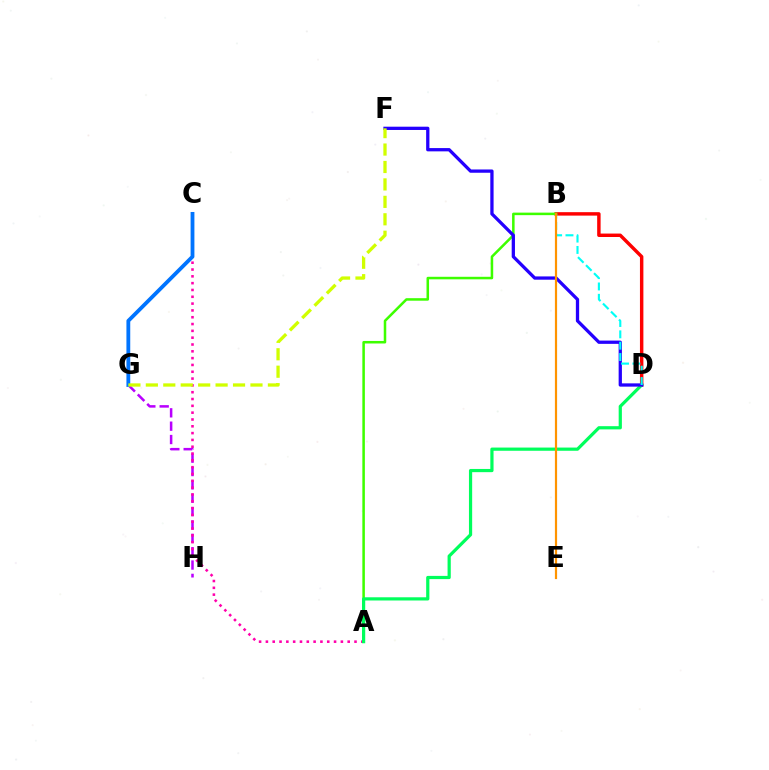{('B', 'D'): [{'color': '#ff0000', 'line_style': 'solid', 'thickness': 2.48}, {'color': '#00fff6', 'line_style': 'dashed', 'thickness': 1.54}], ('G', 'H'): [{'color': '#b900ff', 'line_style': 'dashed', 'thickness': 1.81}], ('A', 'C'): [{'color': '#ff00ac', 'line_style': 'dotted', 'thickness': 1.85}], ('C', 'G'): [{'color': '#0074ff', 'line_style': 'solid', 'thickness': 2.75}], ('A', 'B'): [{'color': '#3dff00', 'line_style': 'solid', 'thickness': 1.82}], ('A', 'D'): [{'color': '#00ff5c', 'line_style': 'solid', 'thickness': 2.31}], ('D', 'F'): [{'color': '#2500ff', 'line_style': 'solid', 'thickness': 2.36}], ('B', 'E'): [{'color': '#ff9400', 'line_style': 'solid', 'thickness': 1.58}], ('F', 'G'): [{'color': '#d1ff00', 'line_style': 'dashed', 'thickness': 2.37}]}